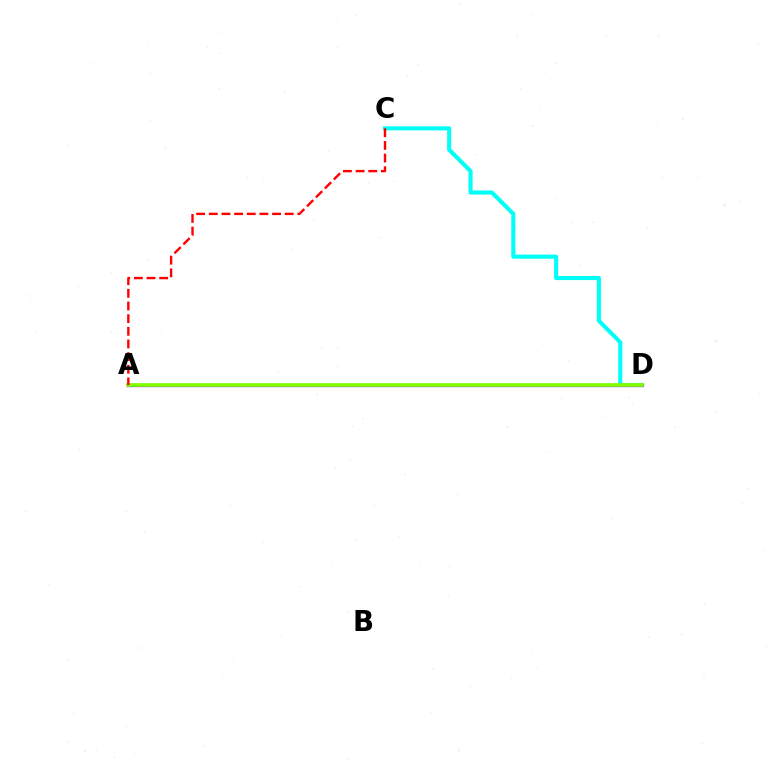{('C', 'D'): [{'color': '#00fff6', 'line_style': 'solid', 'thickness': 2.94}], ('A', 'D'): [{'color': '#7200ff', 'line_style': 'solid', 'thickness': 2.34}, {'color': '#84ff00', 'line_style': 'solid', 'thickness': 2.65}], ('A', 'C'): [{'color': '#ff0000', 'line_style': 'dashed', 'thickness': 1.72}]}